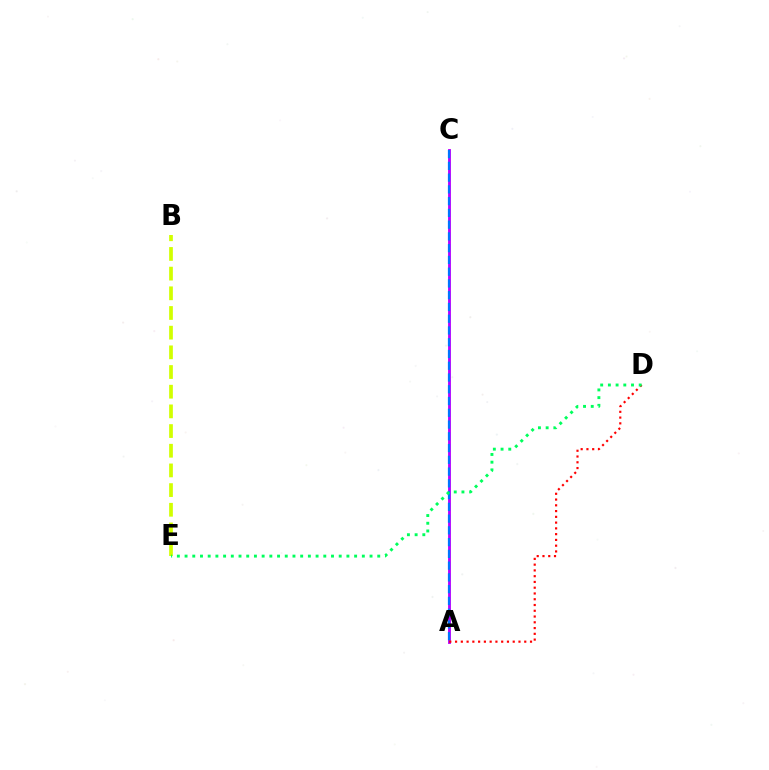{('B', 'E'): [{'color': '#d1ff00', 'line_style': 'dashed', 'thickness': 2.67}], ('A', 'C'): [{'color': '#b900ff', 'line_style': 'solid', 'thickness': 2.06}, {'color': '#0074ff', 'line_style': 'dashed', 'thickness': 1.6}], ('A', 'D'): [{'color': '#ff0000', 'line_style': 'dotted', 'thickness': 1.57}], ('D', 'E'): [{'color': '#00ff5c', 'line_style': 'dotted', 'thickness': 2.09}]}